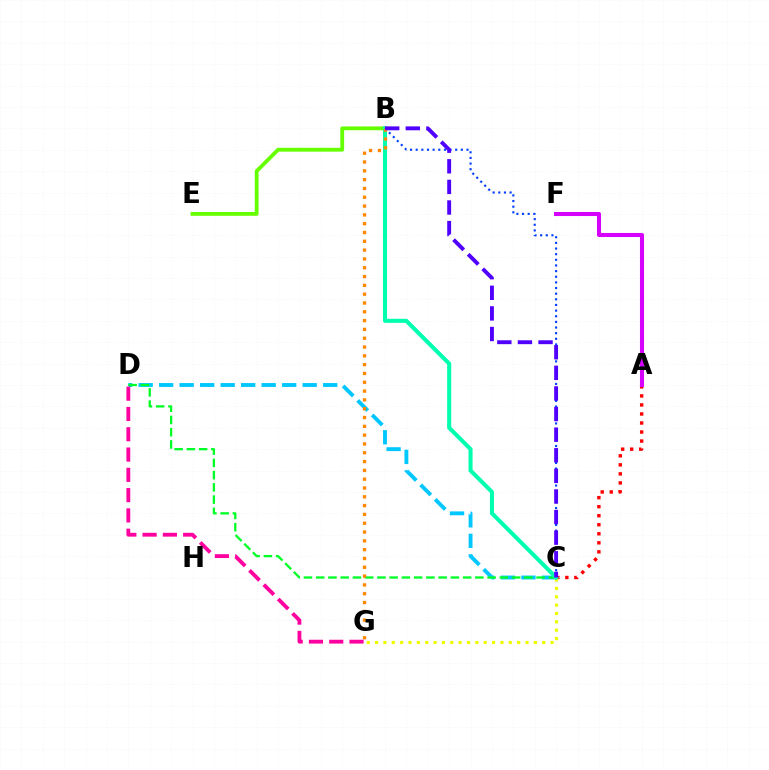{('B', 'C'): [{'color': '#003fff', 'line_style': 'dotted', 'thickness': 1.53}, {'color': '#00ffaf', 'line_style': 'solid', 'thickness': 2.92}, {'color': '#4f00ff', 'line_style': 'dashed', 'thickness': 2.8}], ('C', 'D'): [{'color': '#00c7ff', 'line_style': 'dashed', 'thickness': 2.79}, {'color': '#00ff27', 'line_style': 'dashed', 'thickness': 1.66}], ('A', 'C'): [{'color': '#ff0000', 'line_style': 'dotted', 'thickness': 2.45}], ('B', 'E'): [{'color': '#66ff00', 'line_style': 'solid', 'thickness': 2.75}], ('A', 'F'): [{'color': '#d600ff', 'line_style': 'solid', 'thickness': 2.93}], ('C', 'G'): [{'color': '#eeff00', 'line_style': 'dotted', 'thickness': 2.27}], ('B', 'G'): [{'color': '#ff8800', 'line_style': 'dotted', 'thickness': 2.39}], ('D', 'G'): [{'color': '#ff00a0', 'line_style': 'dashed', 'thickness': 2.76}]}